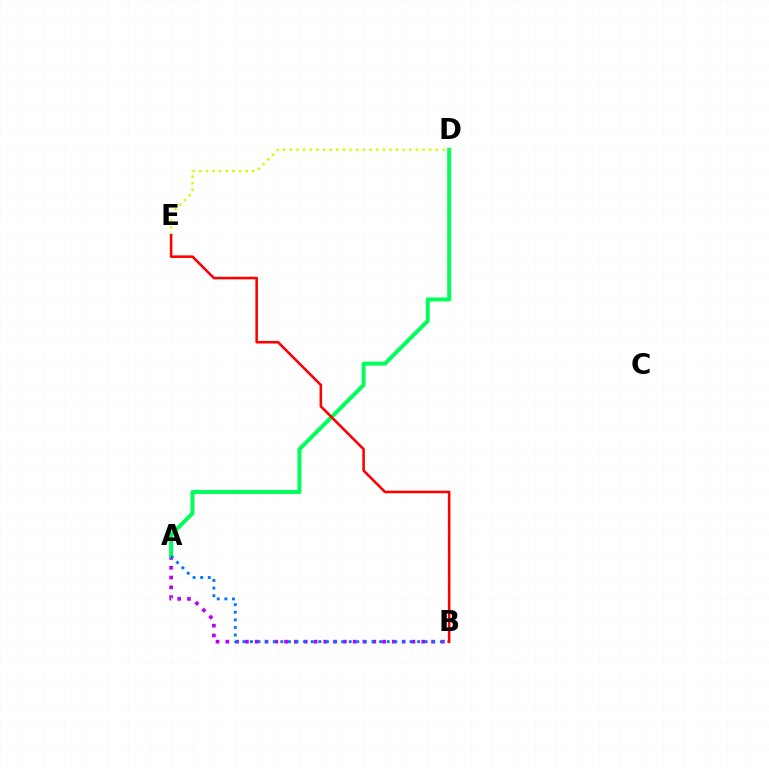{('A', 'B'): [{'color': '#b900ff', 'line_style': 'dotted', 'thickness': 2.66}, {'color': '#0074ff', 'line_style': 'dotted', 'thickness': 2.06}], ('A', 'D'): [{'color': '#00ff5c', 'line_style': 'solid', 'thickness': 2.87}], ('D', 'E'): [{'color': '#d1ff00', 'line_style': 'dotted', 'thickness': 1.8}], ('B', 'E'): [{'color': '#ff0000', 'line_style': 'solid', 'thickness': 1.86}]}